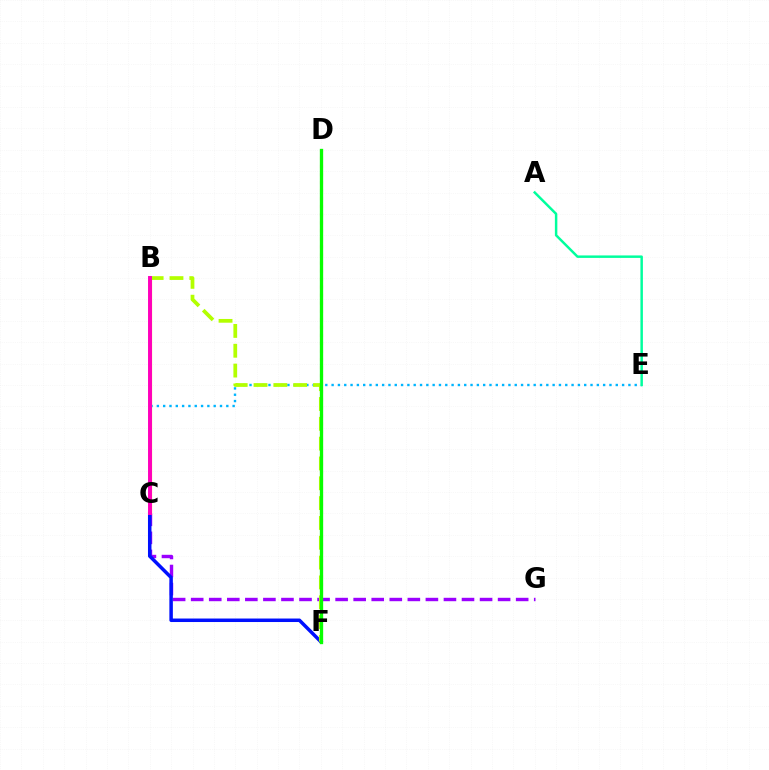{('C', 'G'): [{'color': '#9b00ff', 'line_style': 'dashed', 'thickness': 2.45}], ('C', 'E'): [{'color': '#00b5ff', 'line_style': 'dotted', 'thickness': 1.72}], ('B', 'C'): [{'color': '#ffa500', 'line_style': 'solid', 'thickness': 2.29}, {'color': '#ff00bd', 'line_style': 'solid', 'thickness': 2.83}], ('C', 'F'): [{'color': '#0010ff', 'line_style': 'solid', 'thickness': 2.52}], ('D', 'F'): [{'color': '#ff0000', 'line_style': 'dotted', 'thickness': 2.18}, {'color': '#08ff00', 'line_style': 'solid', 'thickness': 2.39}], ('B', 'F'): [{'color': '#b3ff00', 'line_style': 'dashed', 'thickness': 2.69}], ('A', 'E'): [{'color': '#00ff9d', 'line_style': 'solid', 'thickness': 1.78}]}